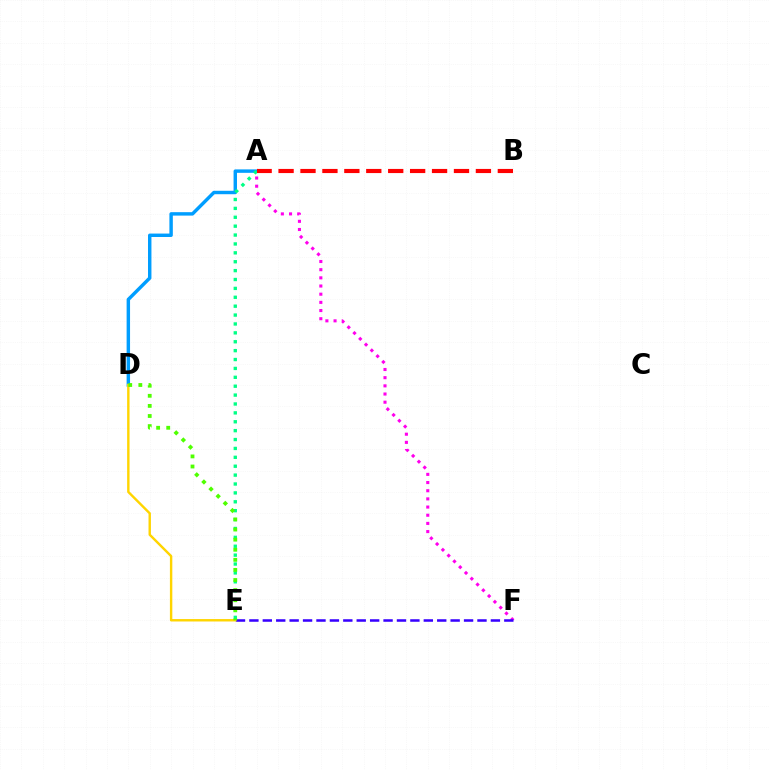{('A', 'F'): [{'color': '#ff00ed', 'line_style': 'dotted', 'thickness': 2.22}], ('A', 'D'): [{'color': '#009eff', 'line_style': 'solid', 'thickness': 2.47}], ('A', 'E'): [{'color': '#00ff86', 'line_style': 'dotted', 'thickness': 2.42}], ('E', 'F'): [{'color': '#3700ff', 'line_style': 'dashed', 'thickness': 1.82}], ('D', 'E'): [{'color': '#ffd500', 'line_style': 'solid', 'thickness': 1.74}, {'color': '#4fff00', 'line_style': 'dotted', 'thickness': 2.74}], ('A', 'B'): [{'color': '#ff0000', 'line_style': 'dashed', 'thickness': 2.98}]}